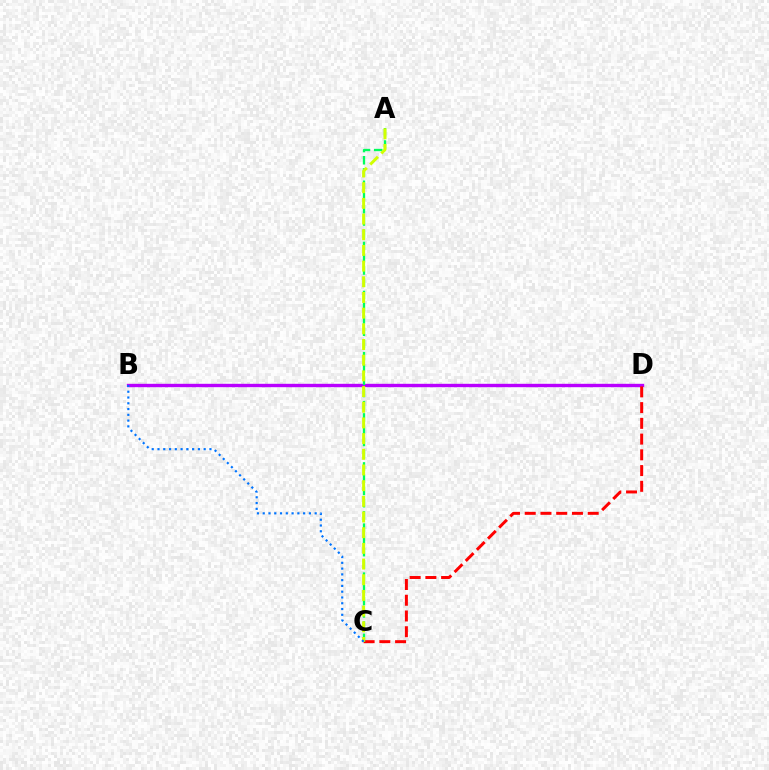{('B', 'D'): [{'color': '#b900ff', 'line_style': 'solid', 'thickness': 2.43}], ('C', 'D'): [{'color': '#ff0000', 'line_style': 'dashed', 'thickness': 2.14}], ('A', 'C'): [{'color': '#00ff5c', 'line_style': 'dashed', 'thickness': 1.66}, {'color': '#d1ff00', 'line_style': 'dashed', 'thickness': 2.13}], ('B', 'C'): [{'color': '#0074ff', 'line_style': 'dotted', 'thickness': 1.57}]}